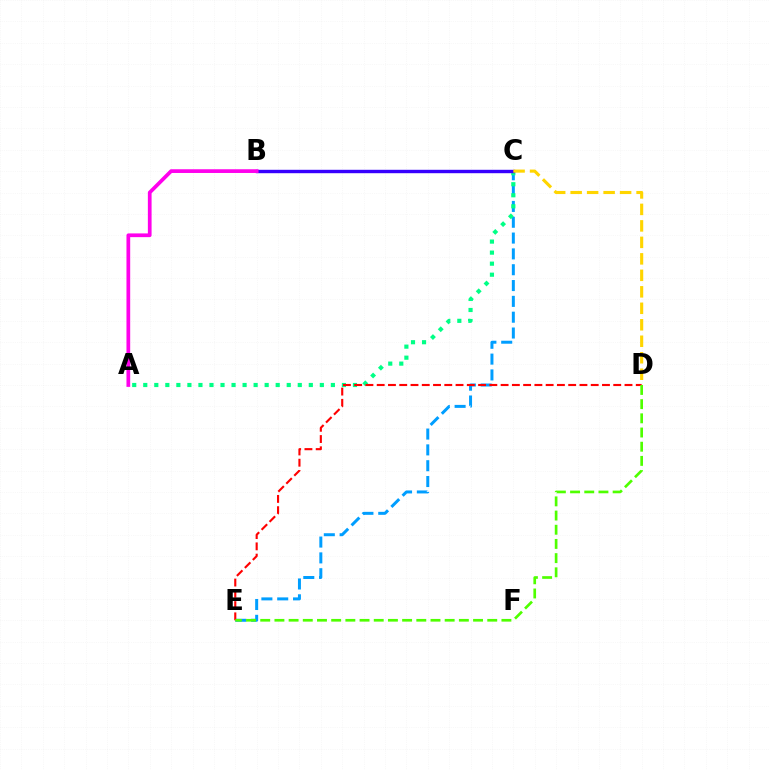{('C', 'E'): [{'color': '#009eff', 'line_style': 'dashed', 'thickness': 2.15}], ('A', 'C'): [{'color': '#00ff86', 'line_style': 'dotted', 'thickness': 3.0}], ('B', 'C'): [{'color': '#3700ff', 'line_style': 'solid', 'thickness': 2.45}], ('C', 'D'): [{'color': '#ffd500', 'line_style': 'dashed', 'thickness': 2.24}], ('D', 'E'): [{'color': '#ff0000', 'line_style': 'dashed', 'thickness': 1.53}, {'color': '#4fff00', 'line_style': 'dashed', 'thickness': 1.93}], ('A', 'B'): [{'color': '#ff00ed', 'line_style': 'solid', 'thickness': 2.68}]}